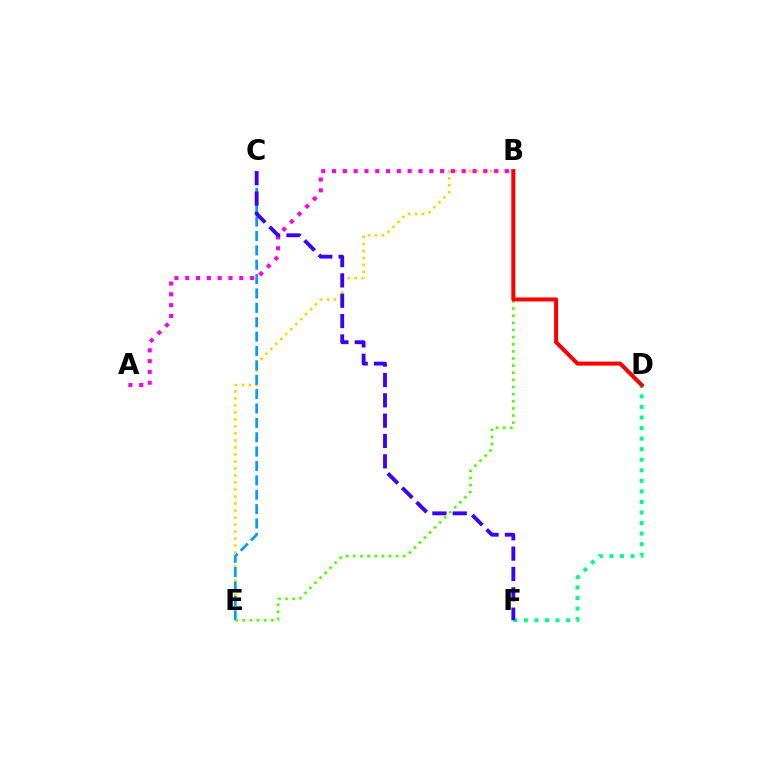{('B', 'E'): [{'color': '#ffd500', 'line_style': 'dotted', 'thickness': 1.9}, {'color': '#4fff00', 'line_style': 'dotted', 'thickness': 1.94}], ('C', 'E'): [{'color': '#009eff', 'line_style': 'dashed', 'thickness': 1.95}], ('A', 'B'): [{'color': '#ff00ed', 'line_style': 'dotted', 'thickness': 2.94}], ('D', 'F'): [{'color': '#00ff86', 'line_style': 'dotted', 'thickness': 2.87}], ('C', 'F'): [{'color': '#3700ff', 'line_style': 'dashed', 'thickness': 2.76}], ('B', 'D'): [{'color': '#ff0000', 'line_style': 'solid', 'thickness': 2.89}]}